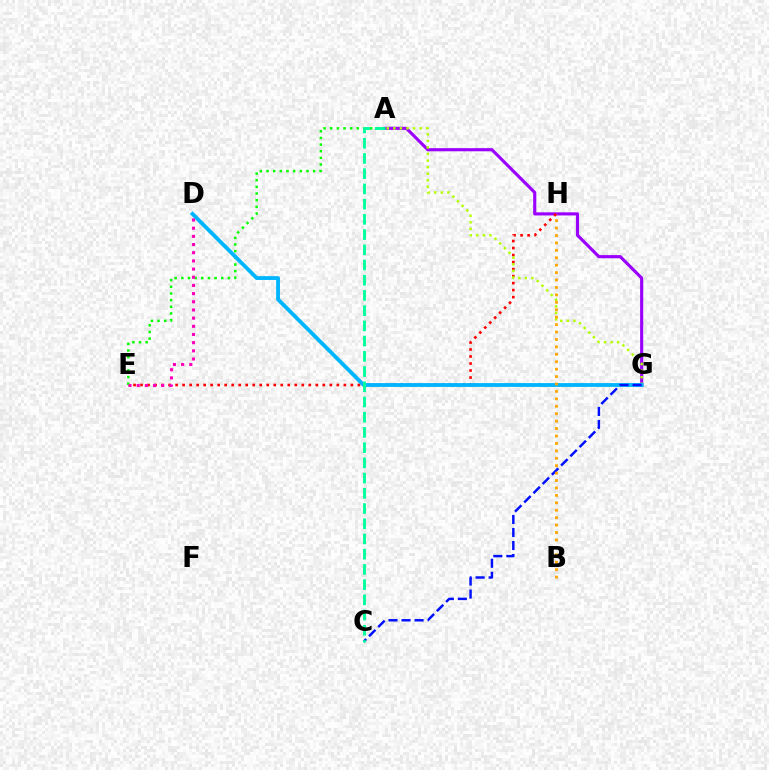{('A', 'G'): [{'color': '#9b00ff', 'line_style': 'solid', 'thickness': 2.26}, {'color': '#b3ff00', 'line_style': 'dotted', 'thickness': 1.78}], ('E', 'H'): [{'color': '#ff0000', 'line_style': 'dotted', 'thickness': 1.9}], ('A', 'E'): [{'color': '#08ff00', 'line_style': 'dotted', 'thickness': 1.81}], ('D', 'G'): [{'color': '#00b5ff', 'line_style': 'solid', 'thickness': 2.76}], ('D', 'E'): [{'color': '#ff00bd', 'line_style': 'dotted', 'thickness': 2.22}], ('C', 'G'): [{'color': '#0010ff', 'line_style': 'dashed', 'thickness': 1.77}], ('B', 'H'): [{'color': '#ffa500', 'line_style': 'dotted', 'thickness': 2.02}], ('A', 'C'): [{'color': '#00ff9d', 'line_style': 'dashed', 'thickness': 2.07}]}